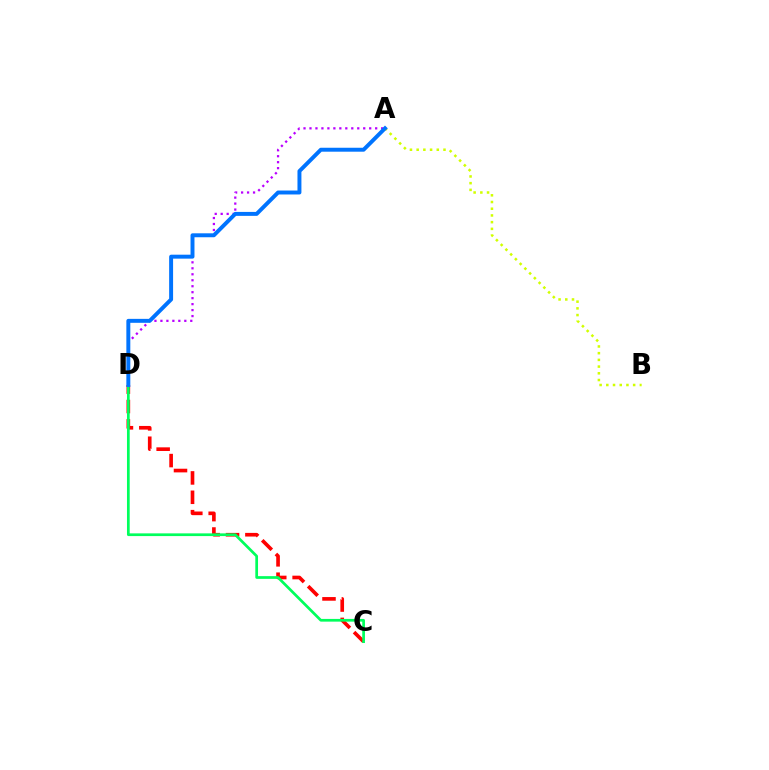{('A', 'D'): [{'color': '#b900ff', 'line_style': 'dotted', 'thickness': 1.62}, {'color': '#0074ff', 'line_style': 'solid', 'thickness': 2.84}], ('C', 'D'): [{'color': '#ff0000', 'line_style': 'dashed', 'thickness': 2.63}, {'color': '#00ff5c', 'line_style': 'solid', 'thickness': 1.96}], ('A', 'B'): [{'color': '#d1ff00', 'line_style': 'dotted', 'thickness': 1.82}]}